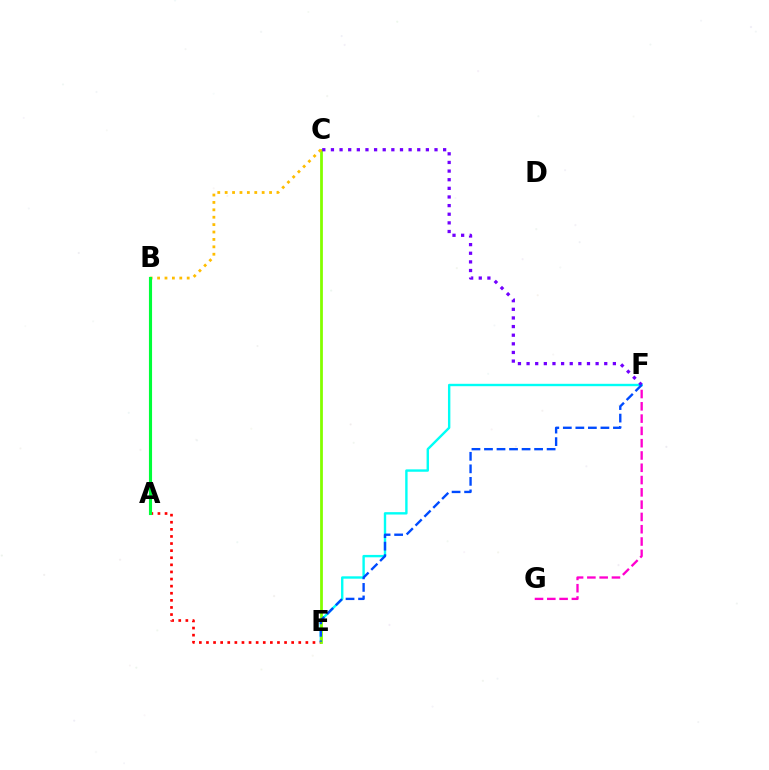{('F', 'G'): [{'color': '#ff00cf', 'line_style': 'dashed', 'thickness': 1.67}], ('E', 'F'): [{'color': '#00fff6', 'line_style': 'solid', 'thickness': 1.72}, {'color': '#004bff', 'line_style': 'dashed', 'thickness': 1.7}], ('A', 'E'): [{'color': '#ff0000', 'line_style': 'dotted', 'thickness': 1.93}], ('C', 'E'): [{'color': '#84ff00', 'line_style': 'solid', 'thickness': 2.0}], ('B', 'C'): [{'color': '#ffbd00', 'line_style': 'dotted', 'thickness': 2.01}], ('C', 'F'): [{'color': '#7200ff', 'line_style': 'dotted', 'thickness': 2.34}], ('A', 'B'): [{'color': '#00ff39', 'line_style': 'solid', 'thickness': 2.25}]}